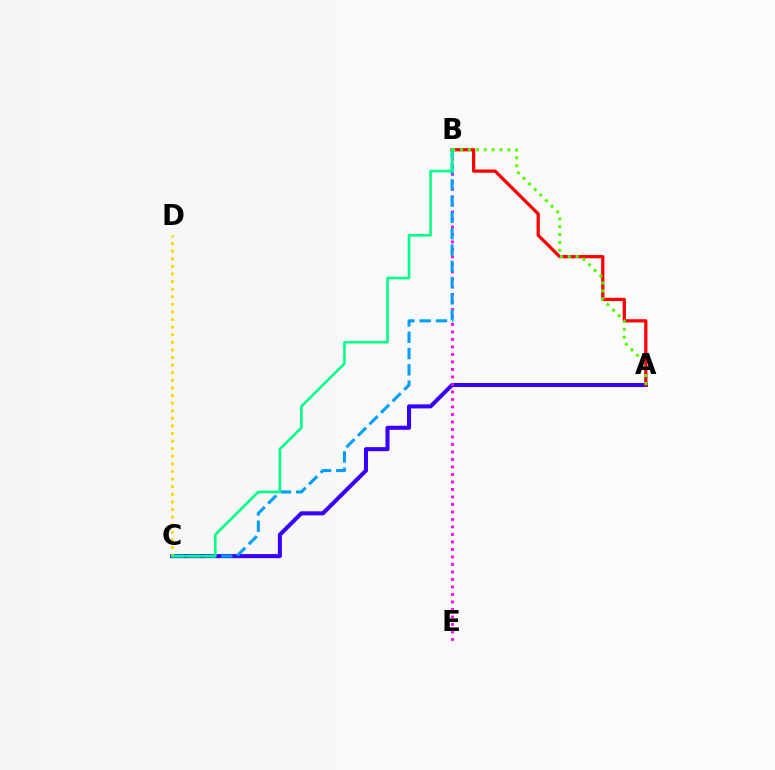{('A', 'C'): [{'color': '#3700ff', 'line_style': 'solid', 'thickness': 2.92}], ('B', 'E'): [{'color': '#ff00ed', 'line_style': 'dotted', 'thickness': 2.04}], ('A', 'B'): [{'color': '#ff0000', 'line_style': 'solid', 'thickness': 2.33}, {'color': '#4fff00', 'line_style': 'dotted', 'thickness': 2.14}], ('B', 'C'): [{'color': '#009eff', 'line_style': 'dashed', 'thickness': 2.21}, {'color': '#00ff86', 'line_style': 'solid', 'thickness': 1.86}], ('C', 'D'): [{'color': '#ffd500', 'line_style': 'dotted', 'thickness': 2.06}]}